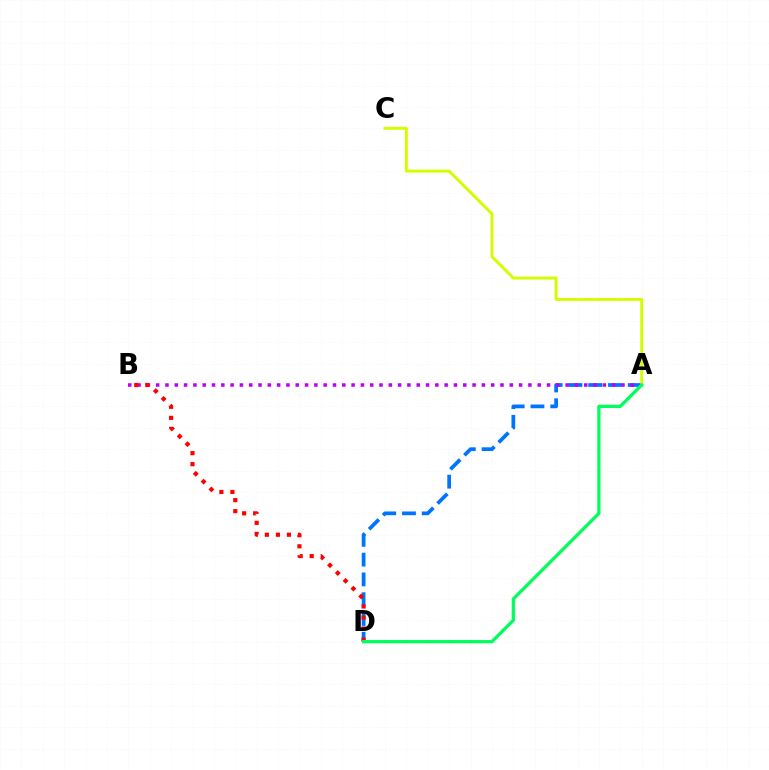{('A', 'D'): [{'color': '#0074ff', 'line_style': 'dashed', 'thickness': 2.69}, {'color': '#00ff5c', 'line_style': 'solid', 'thickness': 2.35}], ('A', 'B'): [{'color': '#b900ff', 'line_style': 'dotted', 'thickness': 2.53}], ('B', 'D'): [{'color': '#ff0000', 'line_style': 'dotted', 'thickness': 3.0}], ('A', 'C'): [{'color': '#d1ff00', 'line_style': 'solid', 'thickness': 2.11}]}